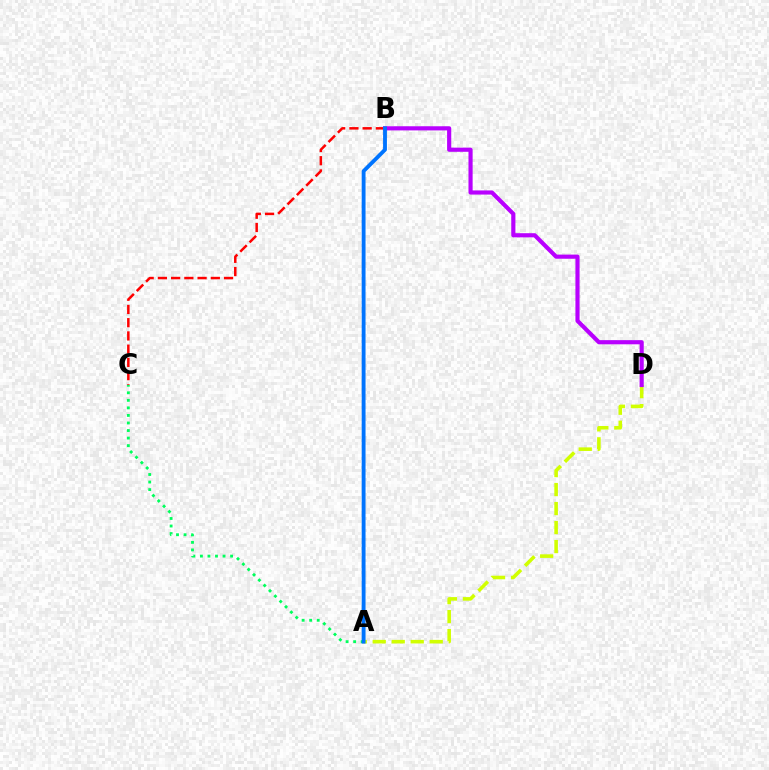{('A', 'C'): [{'color': '#00ff5c', 'line_style': 'dotted', 'thickness': 2.05}], ('B', 'C'): [{'color': '#ff0000', 'line_style': 'dashed', 'thickness': 1.8}], ('A', 'D'): [{'color': '#d1ff00', 'line_style': 'dashed', 'thickness': 2.58}], ('B', 'D'): [{'color': '#b900ff', 'line_style': 'solid', 'thickness': 2.99}], ('A', 'B'): [{'color': '#0074ff', 'line_style': 'solid', 'thickness': 2.77}]}